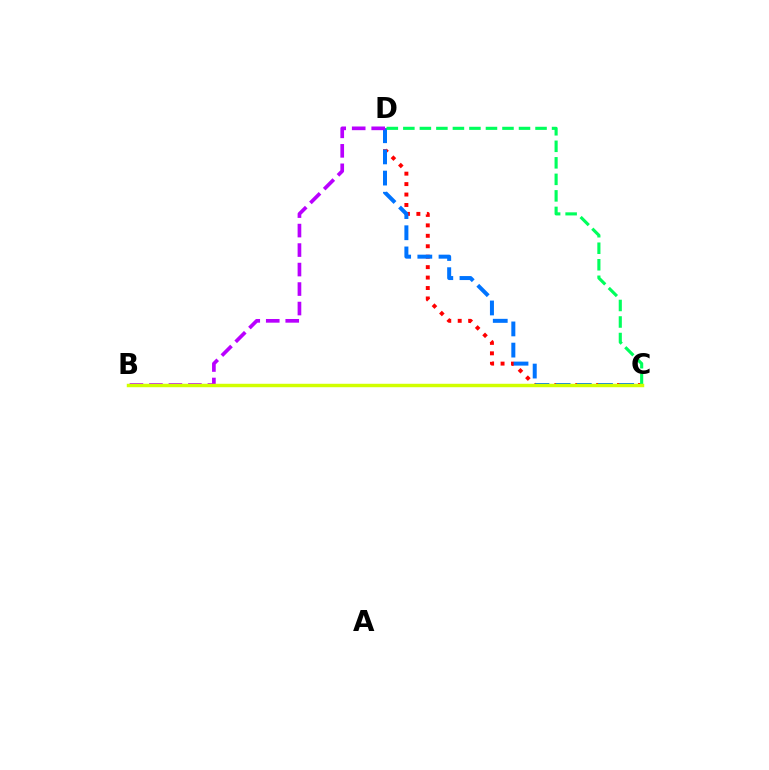{('C', 'D'): [{'color': '#ff0000', 'line_style': 'dotted', 'thickness': 2.84}, {'color': '#0074ff', 'line_style': 'dashed', 'thickness': 2.88}, {'color': '#00ff5c', 'line_style': 'dashed', 'thickness': 2.24}], ('B', 'D'): [{'color': '#b900ff', 'line_style': 'dashed', 'thickness': 2.65}], ('B', 'C'): [{'color': '#d1ff00', 'line_style': 'solid', 'thickness': 2.48}]}